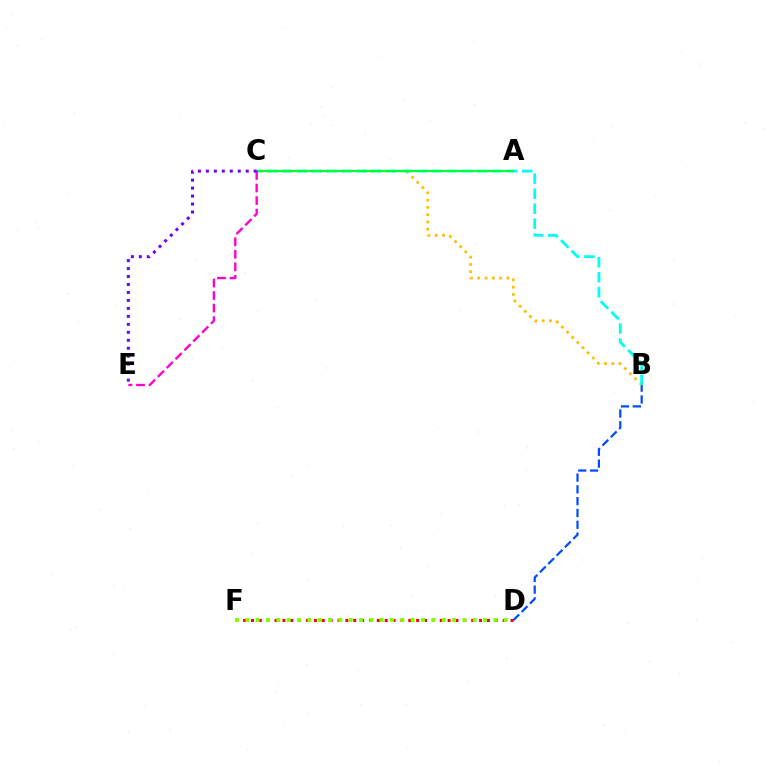{('D', 'F'): [{'color': '#ff0000', 'line_style': 'dotted', 'thickness': 2.14}, {'color': '#84ff00', 'line_style': 'dotted', 'thickness': 2.81}], ('B', 'D'): [{'color': '#004bff', 'line_style': 'dashed', 'thickness': 1.6}], ('B', 'C'): [{'color': '#ffbd00', 'line_style': 'dotted', 'thickness': 1.98}, {'color': '#00fff6', 'line_style': 'dashed', 'thickness': 2.04}], ('A', 'C'): [{'color': '#00ff39', 'line_style': 'solid', 'thickness': 1.52}], ('C', 'E'): [{'color': '#ff00cf', 'line_style': 'dashed', 'thickness': 1.7}, {'color': '#7200ff', 'line_style': 'dotted', 'thickness': 2.17}]}